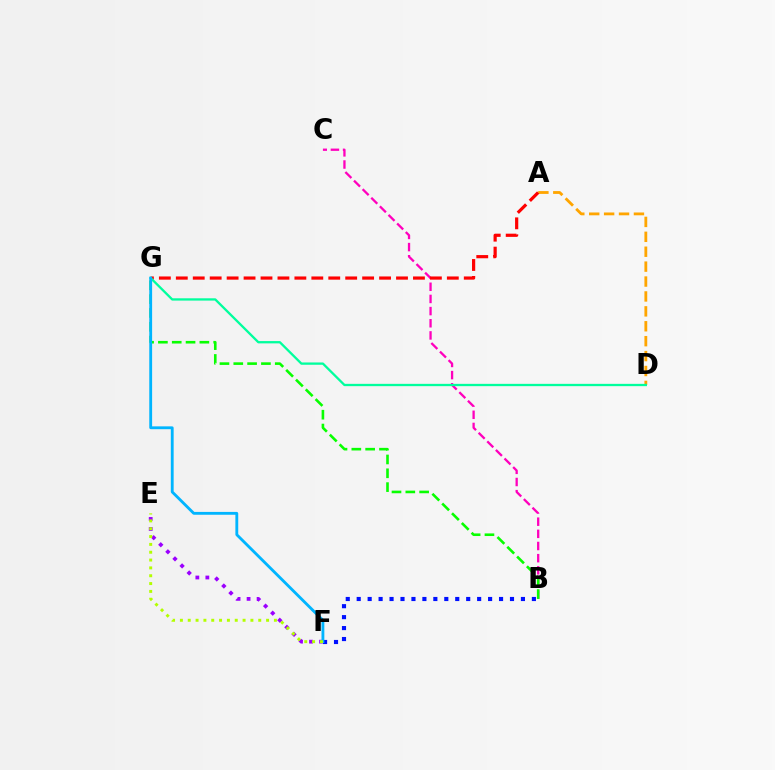{('B', 'C'): [{'color': '#ff00bd', 'line_style': 'dashed', 'thickness': 1.65}], ('E', 'F'): [{'color': '#9b00ff', 'line_style': 'dotted', 'thickness': 2.72}, {'color': '#b3ff00', 'line_style': 'dotted', 'thickness': 2.13}], ('B', 'G'): [{'color': '#08ff00', 'line_style': 'dashed', 'thickness': 1.88}], ('A', 'D'): [{'color': '#ffa500', 'line_style': 'dashed', 'thickness': 2.03}], ('A', 'G'): [{'color': '#ff0000', 'line_style': 'dashed', 'thickness': 2.3}], ('B', 'F'): [{'color': '#0010ff', 'line_style': 'dotted', 'thickness': 2.97}], ('D', 'G'): [{'color': '#00ff9d', 'line_style': 'solid', 'thickness': 1.66}], ('F', 'G'): [{'color': '#00b5ff', 'line_style': 'solid', 'thickness': 2.04}]}